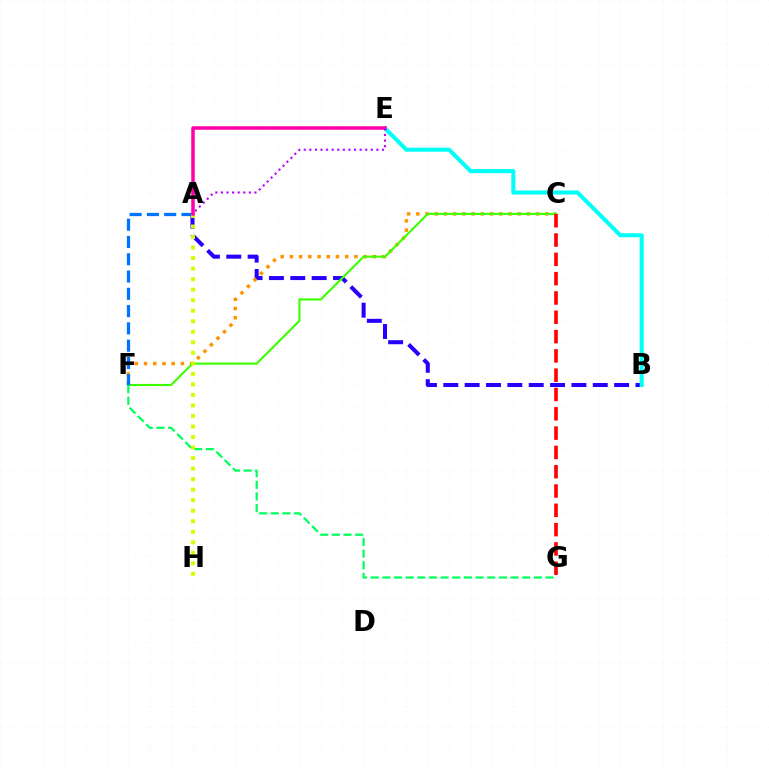{('A', 'B'): [{'color': '#2500ff', 'line_style': 'dashed', 'thickness': 2.9}], ('C', 'F'): [{'color': '#ff9400', 'line_style': 'dotted', 'thickness': 2.5}, {'color': '#3dff00', 'line_style': 'solid', 'thickness': 1.53}], ('B', 'E'): [{'color': '#00fff6', 'line_style': 'solid', 'thickness': 2.91}], ('A', 'F'): [{'color': '#0074ff', 'line_style': 'dashed', 'thickness': 2.35}], ('C', 'G'): [{'color': '#ff0000', 'line_style': 'dashed', 'thickness': 2.62}], ('F', 'G'): [{'color': '#00ff5c', 'line_style': 'dashed', 'thickness': 1.58}], ('A', 'H'): [{'color': '#d1ff00', 'line_style': 'dotted', 'thickness': 2.86}], ('A', 'E'): [{'color': '#ff00ac', 'line_style': 'solid', 'thickness': 2.53}, {'color': '#b900ff', 'line_style': 'dotted', 'thickness': 1.52}]}